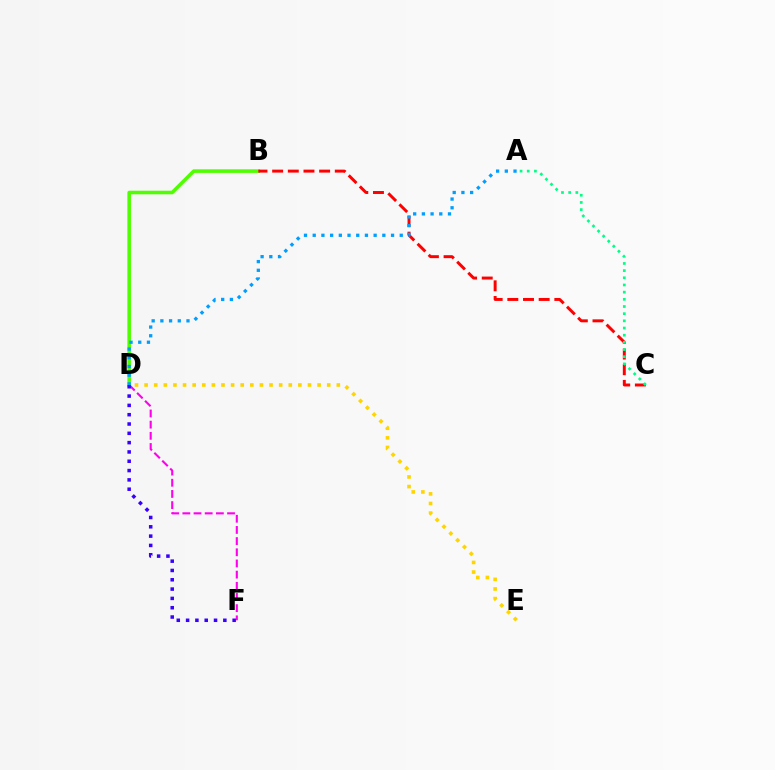{('D', 'F'): [{'color': '#ff00ed', 'line_style': 'dashed', 'thickness': 1.52}, {'color': '#3700ff', 'line_style': 'dotted', 'thickness': 2.53}], ('B', 'D'): [{'color': '#4fff00', 'line_style': 'solid', 'thickness': 2.57}], ('D', 'E'): [{'color': '#ffd500', 'line_style': 'dotted', 'thickness': 2.61}], ('B', 'C'): [{'color': '#ff0000', 'line_style': 'dashed', 'thickness': 2.13}], ('A', 'D'): [{'color': '#009eff', 'line_style': 'dotted', 'thickness': 2.36}], ('A', 'C'): [{'color': '#00ff86', 'line_style': 'dotted', 'thickness': 1.95}]}